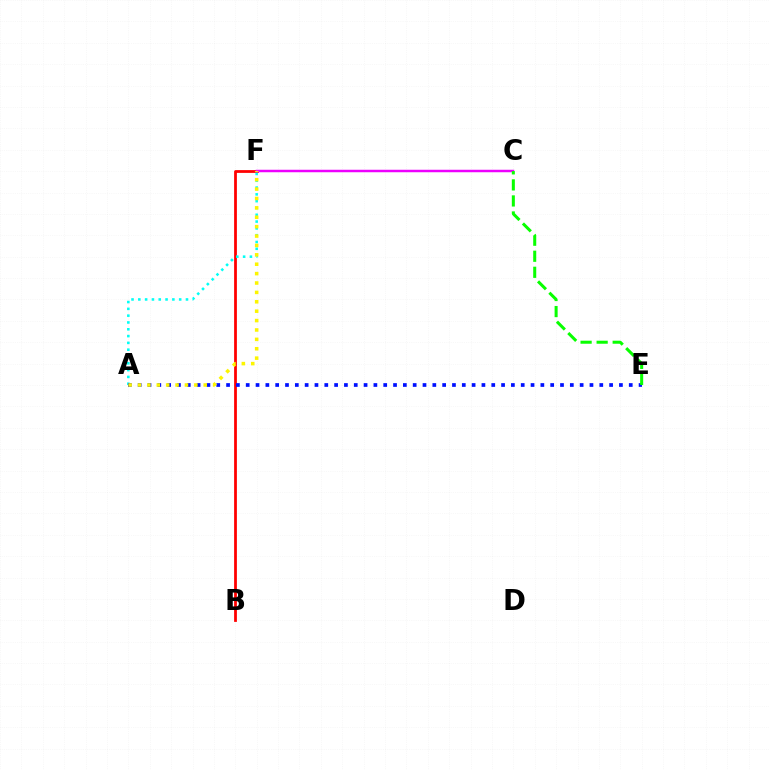{('B', 'F'): [{'color': '#ff0000', 'line_style': 'solid', 'thickness': 2.0}], ('A', 'F'): [{'color': '#00fff6', 'line_style': 'dotted', 'thickness': 1.85}, {'color': '#fcf500', 'line_style': 'dotted', 'thickness': 2.55}], ('C', 'F'): [{'color': '#ee00ff', 'line_style': 'solid', 'thickness': 1.79}], ('A', 'E'): [{'color': '#0010ff', 'line_style': 'dotted', 'thickness': 2.67}], ('C', 'E'): [{'color': '#08ff00', 'line_style': 'dashed', 'thickness': 2.18}]}